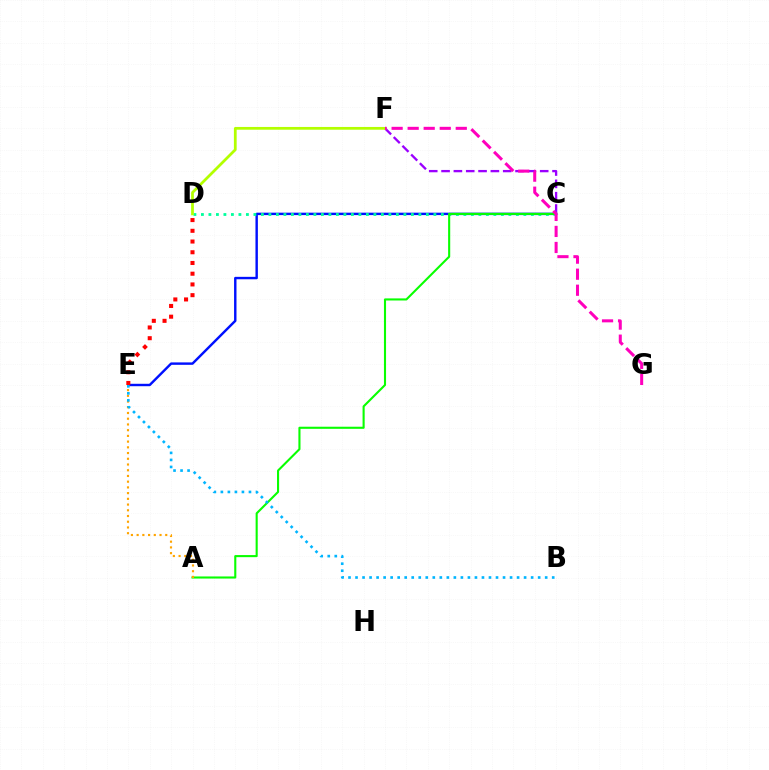{('C', 'E'): [{'color': '#0010ff', 'line_style': 'solid', 'thickness': 1.74}], ('C', 'F'): [{'color': '#9b00ff', 'line_style': 'dashed', 'thickness': 1.67}], ('C', 'D'): [{'color': '#00ff9d', 'line_style': 'dotted', 'thickness': 2.04}], ('D', 'F'): [{'color': '#b3ff00', 'line_style': 'solid', 'thickness': 1.99}], ('A', 'C'): [{'color': '#08ff00', 'line_style': 'solid', 'thickness': 1.51}], ('A', 'E'): [{'color': '#ffa500', 'line_style': 'dotted', 'thickness': 1.55}], ('B', 'E'): [{'color': '#00b5ff', 'line_style': 'dotted', 'thickness': 1.91}], ('F', 'G'): [{'color': '#ff00bd', 'line_style': 'dashed', 'thickness': 2.18}], ('D', 'E'): [{'color': '#ff0000', 'line_style': 'dotted', 'thickness': 2.91}]}